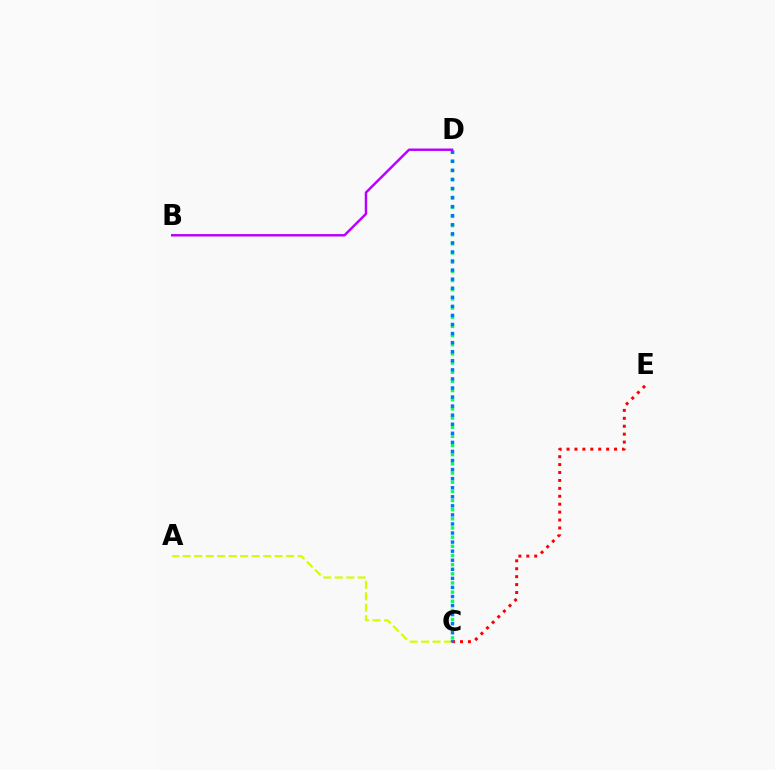{('A', 'C'): [{'color': '#d1ff00', 'line_style': 'dashed', 'thickness': 1.56}], ('C', 'E'): [{'color': '#ff0000', 'line_style': 'dotted', 'thickness': 2.15}], ('C', 'D'): [{'color': '#00ff5c', 'line_style': 'dotted', 'thickness': 2.49}, {'color': '#0074ff', 'line_style': 'dotted', 'thickness': 2.46}], ('B', 'D'): [{'color': '#b900ff', 'line_style': 'solid', 'thickness': 1.76}]}